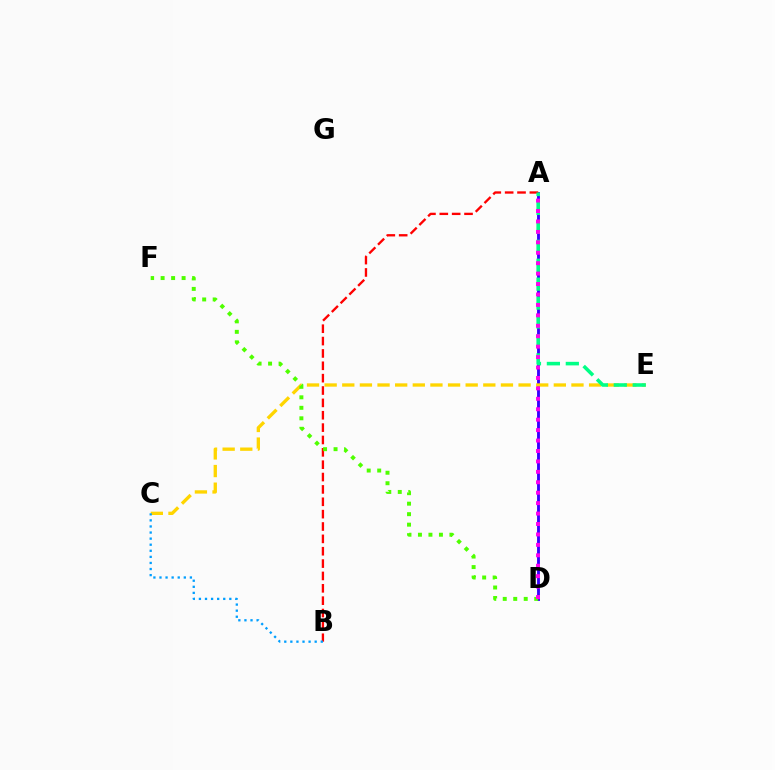{('A', 'D'): [{'color': '#3700ff', 'line_style': 'solid', 'thickness': 2.06}, {'color': '#ff00ed', 'line_style': 'dotted', 'thickness': 2.83}], ('A', 'B'): [{'color': '#ff0000', 'line_style': 'dashed', 'thickness': 1.68}], ('C', 'E'): [{'color': '#ffd500', 'line_style': 'dashed', 'thickness': 2.39}], ('A', 'E'): [{'color': '#00ff86', 'line_style': 'dashed', 'thickness': 2.57}], ('D', 'F'): [{'color': '#4fff00', 'line_style': 'dotted', 'thickness': 2.85}], ('B', 'C'): [{'color': '#009eff', 'line_style': 'dotted', 'thickness': 1.65}]}